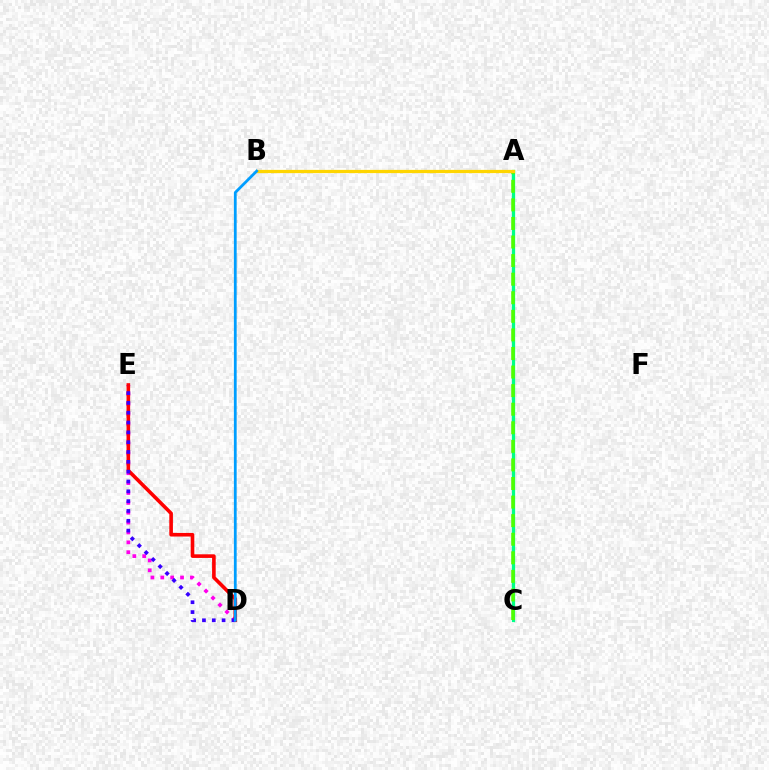{('A', 'C'): [{'color': '#00ff86', 'line_style': 'solid', 'thickness': 2.36}, {'color': '#4fff00', 'line_style': 'dashed', 'thickness': 2.52}], ('D', 'E'): [{'color': '#ff00ed', 'line_style': 'dotted', 'thickness': 2.68}, {'color': '#ff0000', 'line_style': 'solid', 'thickness': 2.6}, {'color': '#3700ff', 'line_style': 'dotted', 'thickness': 2.67}], ('A', 'B'): [{'color': '#ffd500', 'line_style': 'solid', 'thickness': 2.33}], ('B', 'D'): [{'color': '#009eff', 'line_style': 'solid', 'thickness': 2.0}]}